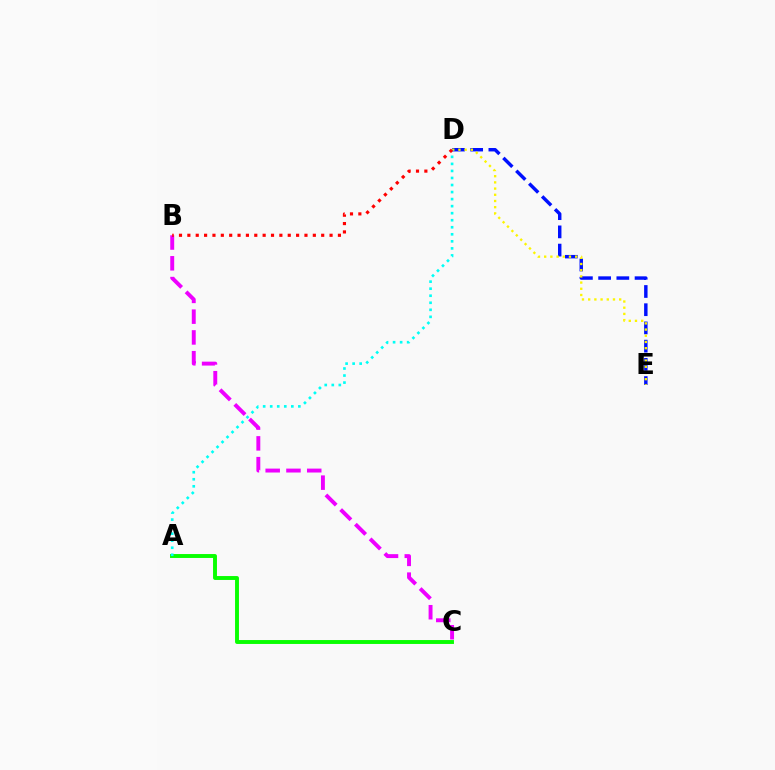{('A', 'C'): [{'color': '#08ff00', 'line_style': 'solid', 'thickness': 2.81}], ('D', 'E'): [{'color': '#0010ff', 'line_style': 'dashed', 'thickness': 2.47}, {'color': '#fcf500', 'line_style': 'dotted', 'thickness': 1.68}], ('B', 'C'): [{'color': '#ee00ff', 'line_style': 'dashed', 'thickness': 2.82}], ('A', 'D'): [{'color': '#00fff6', 'line_style': 'dotted', 'thickness': 1.91}], ('B', 'D'): [{'color': '#ff0000', 'line_style': 'dotted', 'thickness': 2.27}]}